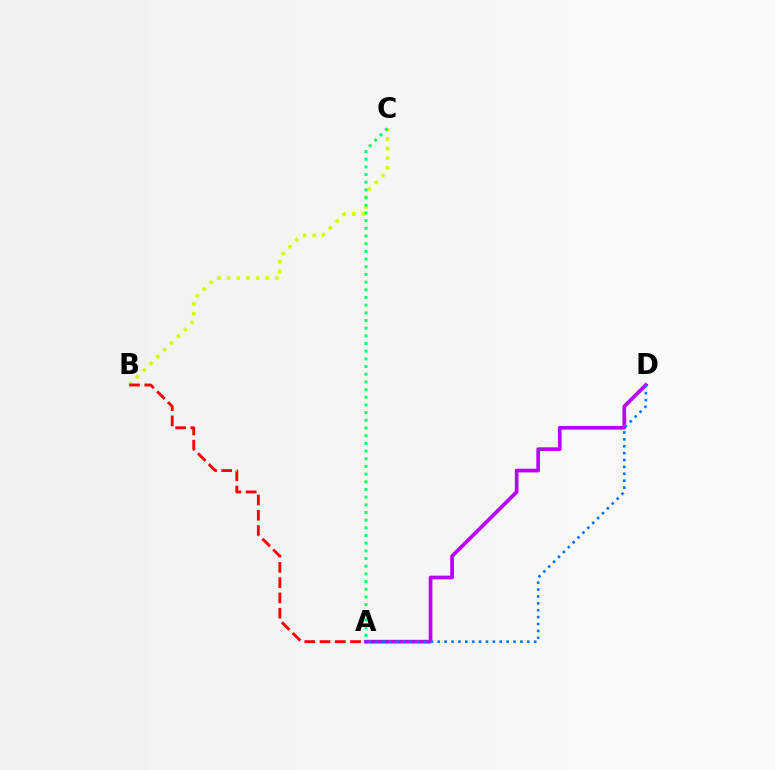{('B', 'C'): [{'color': '#d1ff00', 'line_style': 'dotted', 'thickness': 2.62}], ('A', 'D'): [{'color': '#b900ff', 'line_style': 'solid', 'thickness': 2.67}, {'color': '#0074ff', 'line_style': 'dotted', 'thickness': 1.87}], ('A', 'B'): [{'color': '#ff0000', 'line_style': 'dashed', 'thickness': 2.07}], ('A', 'C'): [{'color': '#00ff5c', 'line_style': 'dotted', 'thickness': 2.09}]}